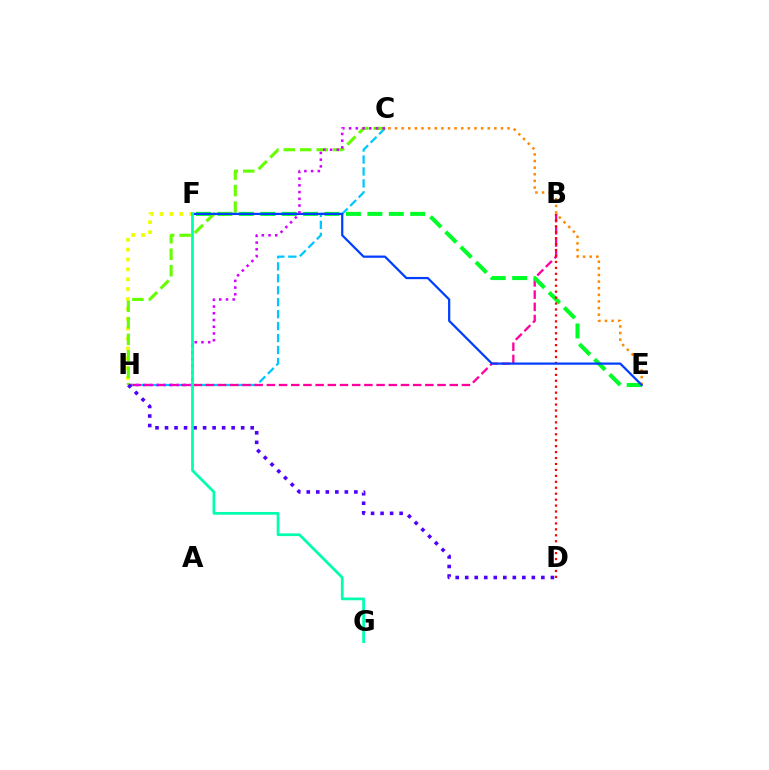{('C', 'H'): [{'color': '#00c7ff', 'line_style': 'dashed', 'thickness': 1.62}, {'color': '#66ff00', 'line_style': 'dashed', 'thickness': 2.24}, {'color': '#d600ff', 'line_style': 'dotted', 'thickness': 1.83}], ('B', 'H'): [{'color': '#ff00a0', 'line_style': 'dashed', 'thickness': 1.66}], ('E', 'F'): [{'color': '#00ff27', 'line_style': 'dashed', 'thickness': 2.91}, {'color': '#003fff', 'line_style': 'solid', 'thickness': 1.61}], ('F', 'H'): [{'color': '#eeff00', 'line_style': 'dotted', 'thickness': 2.68}], ('C', 'E'): [{'color': '#ff8800', 'line_style': 'dotted', 'thickness': 1.8}], ('B', 'D'): [{'color': '#ff0000', 'line_style': 'dotted', 'thickness': 1.61}], ('D', 'H'): [{'color': '#4f00ff', 'line_style': 'dotted', 'thickness': 2.59}], ('F', 'G'): [{'color': '#00ffaf', 'line_style': 'solid', 'thickness': 1.97}]}